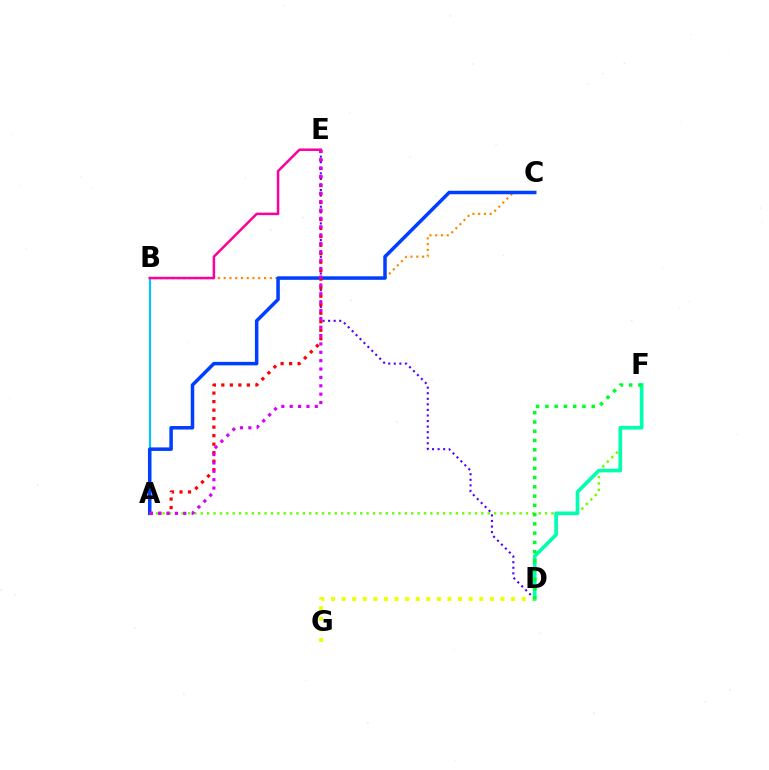{('B', 'C'): [{'color': '#ff8800', 'line_style': 'dotted', 'thickness': 1.56}], ('A', 'B'): [{'color': '#00c7ff', 'line_style': 'solid', 'thickness': 1.53}], ('B', 'E'): [{'color': '#ff00a0', 'line_style': 'solid', 'thickness': 1.81}], ('D', 'E'): [{'color': '#4f00ff', 'line_style': 'dotted', 'thickness': 1.51}], ('D', 'G'): [{'color': '#eeff00', 'line_style': 'dotted', 'thickness': 2.88}], ('A', 'C'): [{'color': '#003fff', 'line_style': 'solid', 'thickness': 2.53}], ('A', 'E'): [{'color': '#ff0000', 'line_style': 'dotted', 'thickness': 2.31}, {'color': '#d600ff', 'line_style': 'dotted', 'thickness': 2.27}], ('A', 'F'): [{'color': '#66ff00', 'line_style': 'dotted', 'thickness': 1.73}], ('D', 'F'): [{'color': '#00ffaf', 'line_style': 'solid', 'thickness': 2.64}, {'color': '#00ff27', 'line_style': 'dotted', 'thickness': 2.52}]}